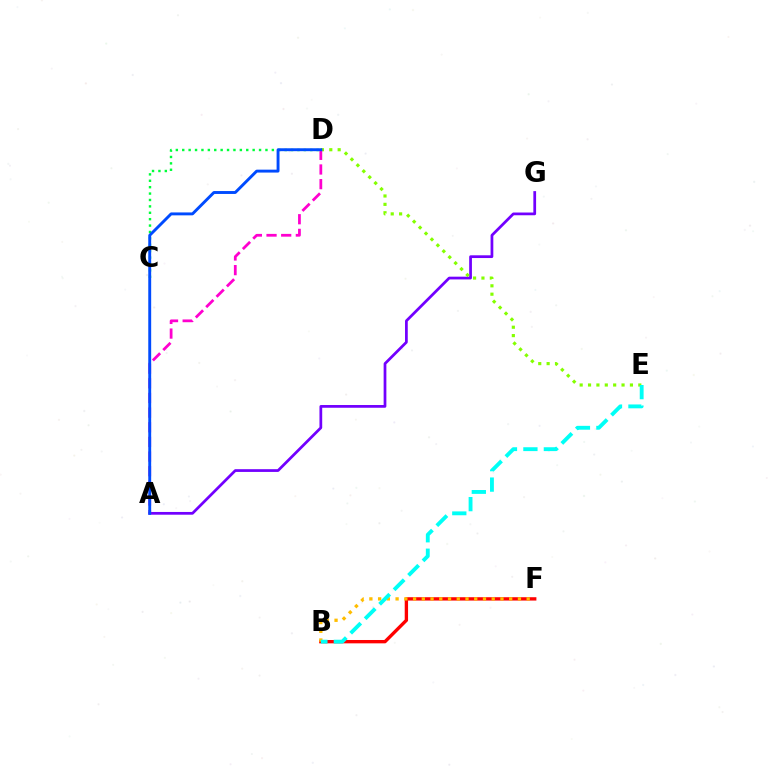{('A', 'G'): [{'color': '#7200ff', 'line_style': 'solid', 'thickness': 1.97}], ('D', 'E'): [{'color': '#84ff00', 'line_style': 'dotted', 'thickness': 2.28}], ('C', 'D'): [{'color': '#00ff39', 'line_style': 'dotted', 'thickness': 1.74}], ('B', 'F'): [{'color': '#ff0000', 'line_style': 'solid', 'thickness': 2.41}, {'color': '#ffbd00', 'line_style': 'dotted', 'thickness': 2.37}], ('A', 'D'): [{'color': '#ff00cf', 'line_style': 'dashed', 'thickness': 1.99}, {'color': '#004bff', 'line_style': 'solid', 'thickness': 2.09}], ('B', 'E'): [{'color': '#00fff6', 'line_style': 'dashed', 'thickness': 2.78}]}